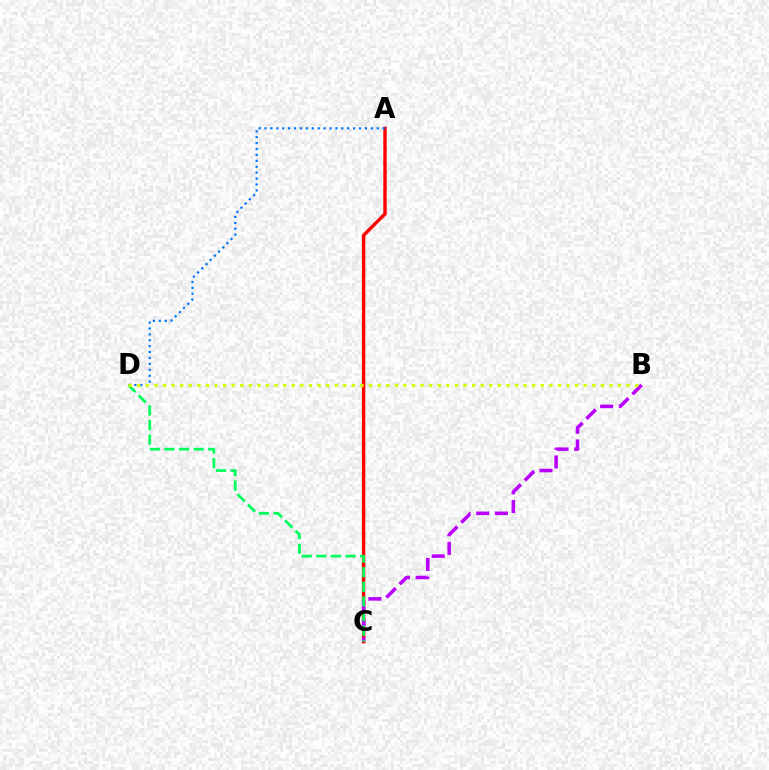{('A', 'C'): [{'color': '#ff0000', 'line_style': 'solid', 'thickness': 2.45}], ('B', 'C'): [{'color': '#b900ff', 'line_style': 'dashed', 'thickness': 2.54}], ('A', 'D'): [{'color': '#0074ff', 'line_style': 'dotted', 'thickness': 1.61}], ('C', 'D'): [{'color': '#00ff5c', 'line_style': 'dashed', 'thickness': 1.98}], ('B', 'D'): [{'color': '#d1ff00', 'line_style': 'dotted', 'thickness': 2.33}]}